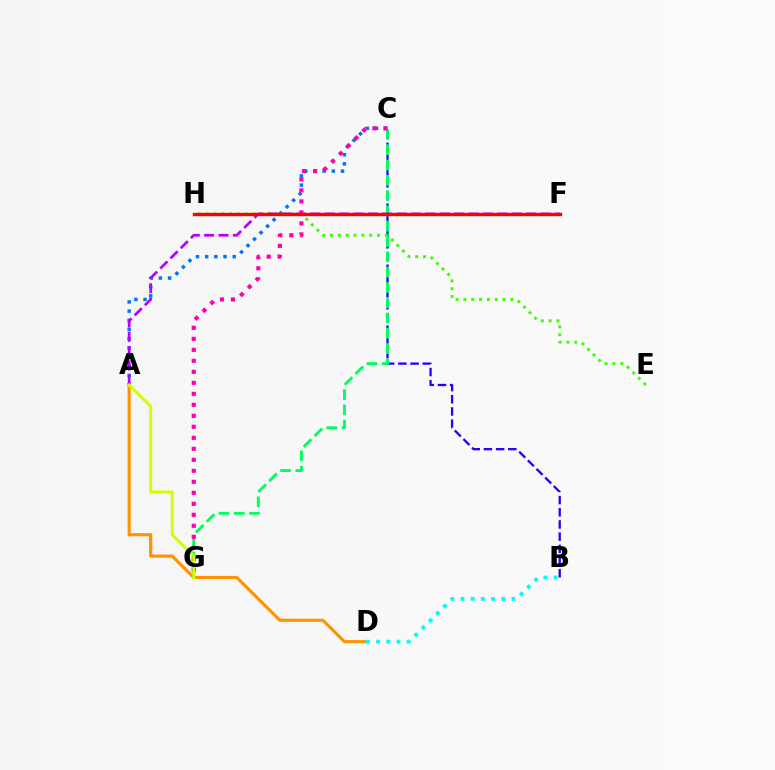{('B', 'C'): [{'color': '#2500ff', 'line_style': 'dashed', 'thickness': 1.66}], ('A', 'C'): [{'color': '#0074ff', 'line_style': 'dotted', 'thickness': 2.5}], ('A', 'D'): [{'color': '#ff9400', 'line_style': 'solid', 'thickness': 2.28}], ('B', 'D'): [{'color': '#00fff6', 'line_style': 'dotted', 'thickness': 2.77}], ('E', 'H'): [{'color': '#3dff00', 'line_style': 'dotted', 'thickness': 2.13}], ('C', 'G'): [{'color': '#00ff5c', 'line_style': 'dashed', 'thickness': 2.08}, {'color': '#ff00ac', 'line_style': 'dotted', 'thickness': 2.99}], ('A', 'F'): [{'color': '#b900ff', 'line_style': 'dashed', 'thickness': 1.95}], ('A', 'G'): [{'color': '#d1ff00', 'line_style': 'solid', 'thickness': 2.11}], ('F', 'H'): [{'color': '#ff0000', 'line_style': 'solid', 'thickness': 2.42}]}